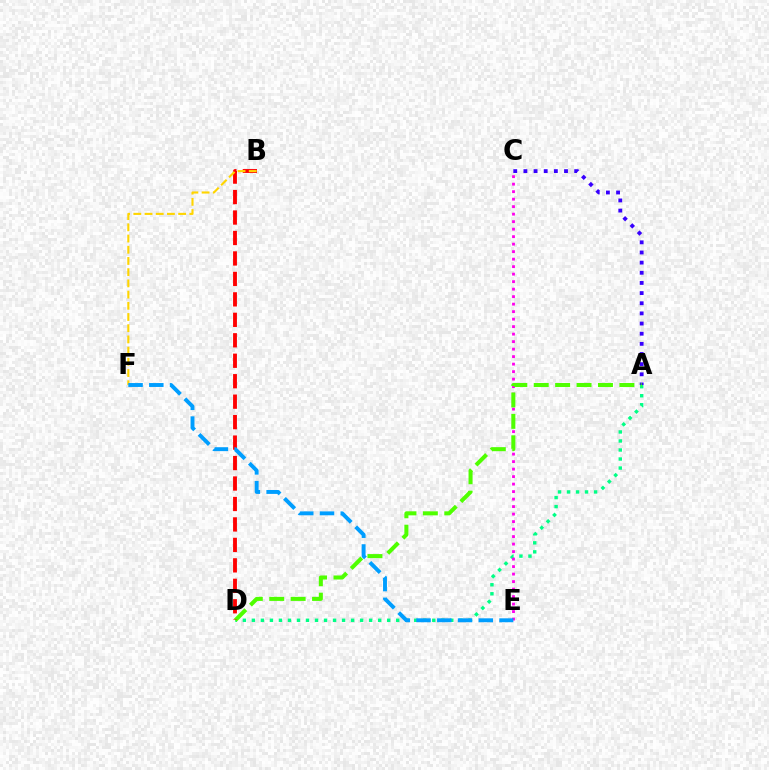{('A', 'D'): [{'color': '#00ff86', 'line_style': 'dotted', 'thickness': 2.45}, {'color': '#4fff00', 'line_style': 'dashed', 'thickness': 2.91}], ('A', 'C'): [{'color': '#3700ff', 'line_style': 'dotted', 'thickness': 2.76}], ('C', 'E'): [{'color': '#ff00ed', 'line_style': 'dotted', 'thickness': 2.04}], ('B', 'D'): [{'color': '#ff0000', 'line_style': 'dashed', 'thickness': 2.78}], ('B', 'F'): [{'color': '#ffd500', 'line_style': 'dashed', 'thickness': 1.52}], ('E', 'F'): [{'color': '#009eff', 'line_style': 'dashed', 'thickness': 2.82}]}